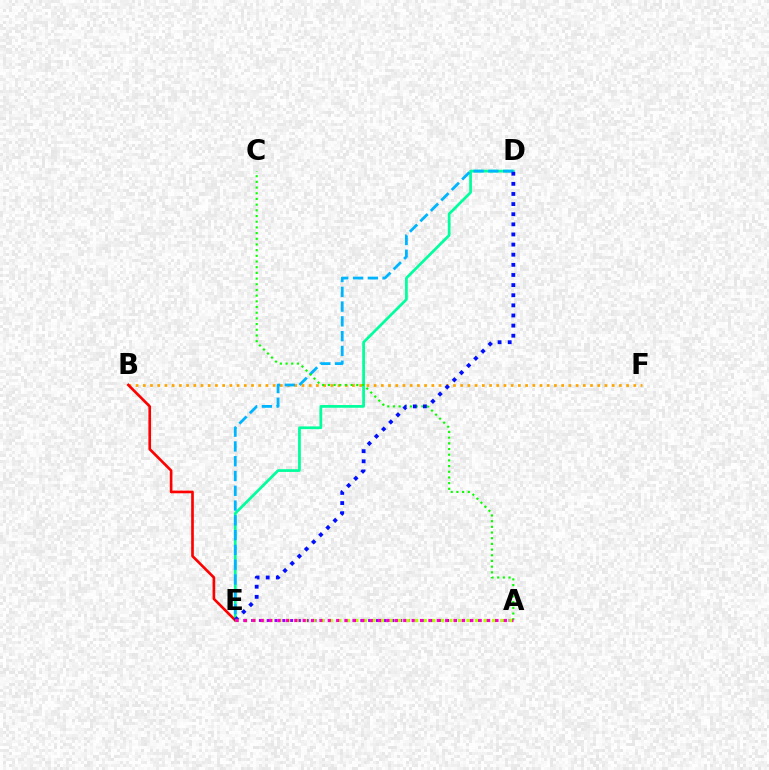{('D', 'E'): [{'color': '#00ff9d', 'line_style': 'solid', 'thickness': 1.97}, {'color': '#00b5ff', 'line_style': 'dashed', 'thickness': 2.01}, {'color': '#0010ff', 'line_style': 'dotted', 'thickness': 2.75}], ('B', 'F'): [{'color': '#ffa500', 'line_style': 'dotted', 'thickness': 1.96}], ('B', 'E'): [{'color': '#ff0000', 'line_style': 'solid', 'thickness': 1.91}], ('A', 'C'): [{'color': '#08ff00', 'line_style': 'dotted', 'thickness': 1.55}], ('A', 'E'): [{'color': '#9b00ff', 'line_style': 'dotted', 'thickness': 2.12}, {'color': '#b3ff00', 'line_style': 'dotted', 'thickness': 2.32}, {'color': '#ff00bd', 'line_style': 'dotted', 'thickness': 2.28}]}